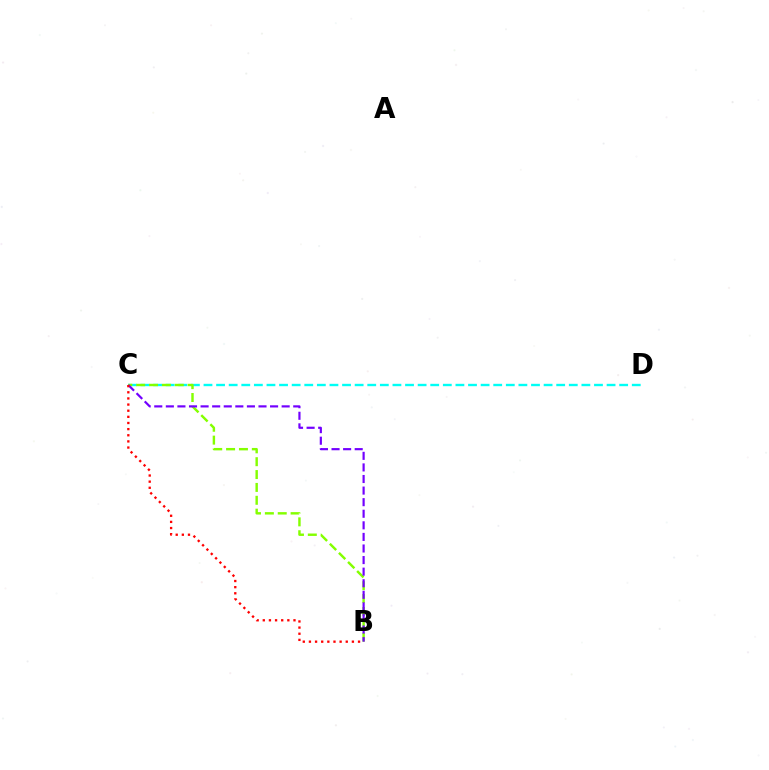{('C', 'D'): [{'color': '#00fff6', 'line_style': 'dashed', 'thickness': 1.71}], ('B', 'C'): [{'color': '#84ff00', 'line_style': 'dashed', 'thickness': 1.75}, {'color': '#7200ff', 'line_style': 'dashed', 'thickness': 1.57}, {'color': '#ff0000', 'line_style': 'dotted', 'thickness': 1.67}]}